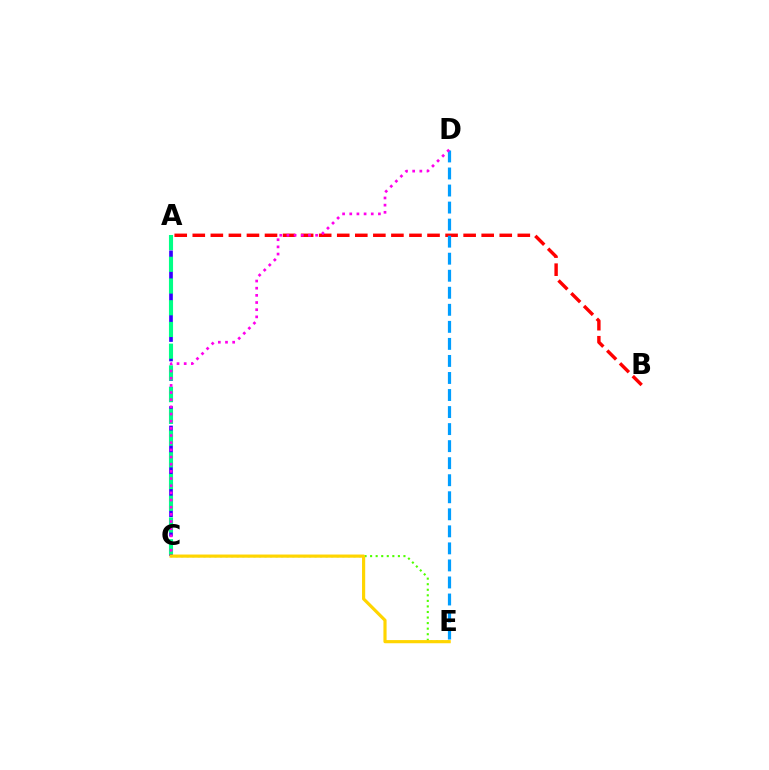{('A', 'C'): [{'color': '#3700ff', 'line_style': 'dashed', 'thickness': 2.64}, {'color': '#00ff86', 'line_style': 'dashed', 'thickness': 2.95}], ('C', 'E'): [{'color': '#4fff00', 'line_style': 'dotted', 'thickness': 1.51}, {'color': '#ffd500', 'line_style': 'solid', 'thickness': 2.28}], ('A', 'B'): [{'color': '#ff0000', 'line_style': 'dashed', 'thickness': 2.45}], ('D', 'E'): [{'color': '#009eff', 'line_style': 'dashed', 'thickness': 2.31}], ('C', 'D'): [{'color': '#ff00ed', 'line_style': 'dotted', 'thickness': 1.95}]}